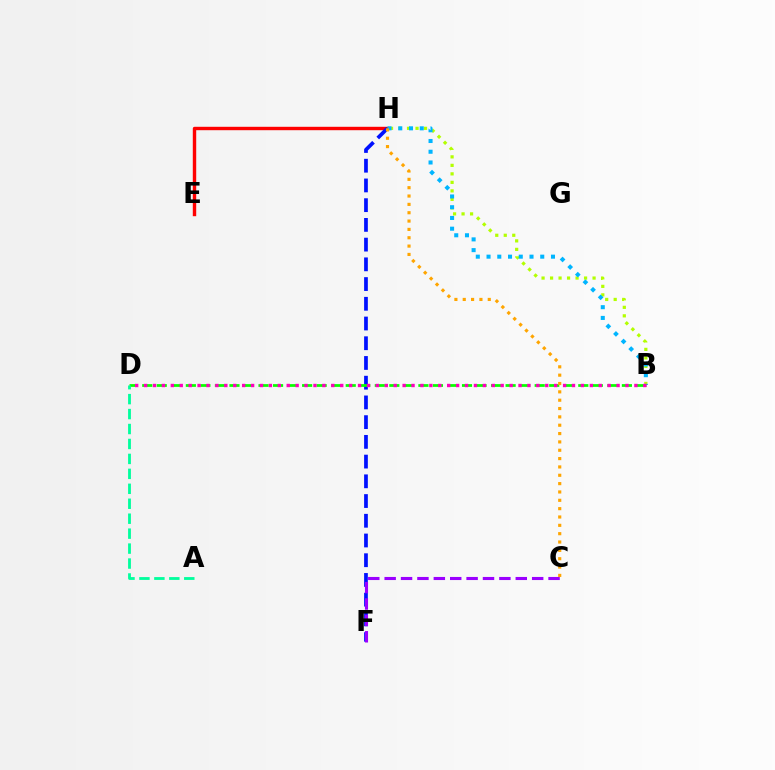{('B', 'H'): [{'color': '#b3ff00', 'line_style': 'dotted', 'thickness': 2.31}, {'color': '#00b5ff', 'line_style': 'dotted', 'thickness': 2.92}], ('E', 'H'): [{'color': '#ff0000', 'line_style': 'solid', 'thickness': 2.45}], ('F', 'H'): [{'color': '#0010ff', 'line_style': 'dashed', 'thickness': 2.68}], ('B', 'D'): [{'color': '#08ff00', 'line_style': 'dashed', 'thickness': 1.97}, {'color': '#ff00bd', 'line_style': 'dotted', 'thickness': 2.42}], ('A', 'D'): [{'color': '#00ff9d', 'line_style': 'dashed', 'thickness': 2.03}], ('C', 'H'): [{'color': '#ffa500', 'line_style': 'dotted', 'thickness': 2.27}], ('C', 'F'): [{'color': '#9b00ff', 'line_style': 'dashed', 'thickness': 2.23}]}